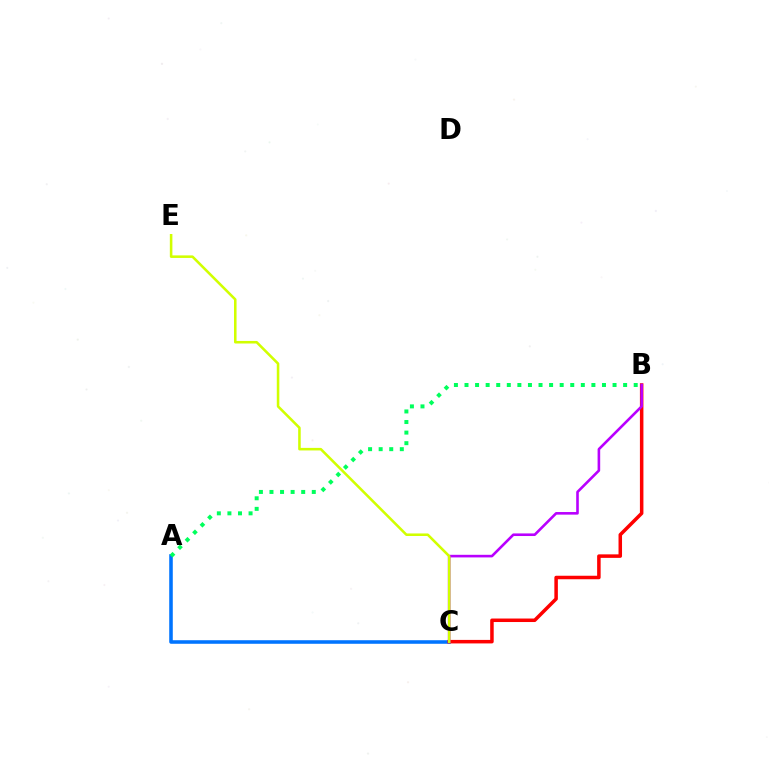{('A', 'C'): [{'color': '#0074ff', 'line_style': 'solid', 'thickness': 2.57}], ('B', 'C'): [{'color': '#ff0000', 'line_style': 'solid', 'thickness': 2.53}, {'color': '#b900ff', 'line_style': 'solid', 'thickness': 1.87}], ('A', 'B'): [{'color': '#00ff5c', 'line_style': 'dotted', 'thickness': 2.87}], ('C', 'E'): [{'color': '#d1ff00', 'line_style': 'solid', 'thickness': 1.84}]}